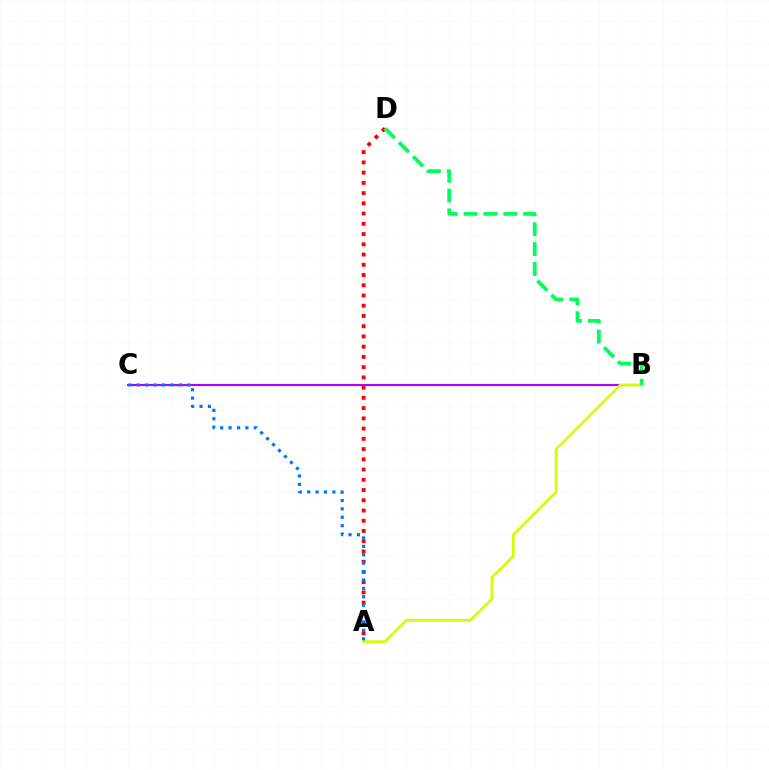{('B', 'C'): [{'color': '#b900ff', 'line_style': 'solid', 'thickness': 1.52}], ('A', 'B'): [{'color': '#d1ff00', 'line_style': 'solid', 'thickness': 1.92}], ('A', 'D'): [{'color': '#ff0000', 'line_style': 'dotted', 'thickness': 2.78}], ('B', 'D'): [{'color': '#00ff5c', 'line_style': 'dashed', 'thickness': 2.7}], ('A', 'C'): [{'color': '#0074ff', 'line_style': 'dotted', 'thickness': 2.28}]}